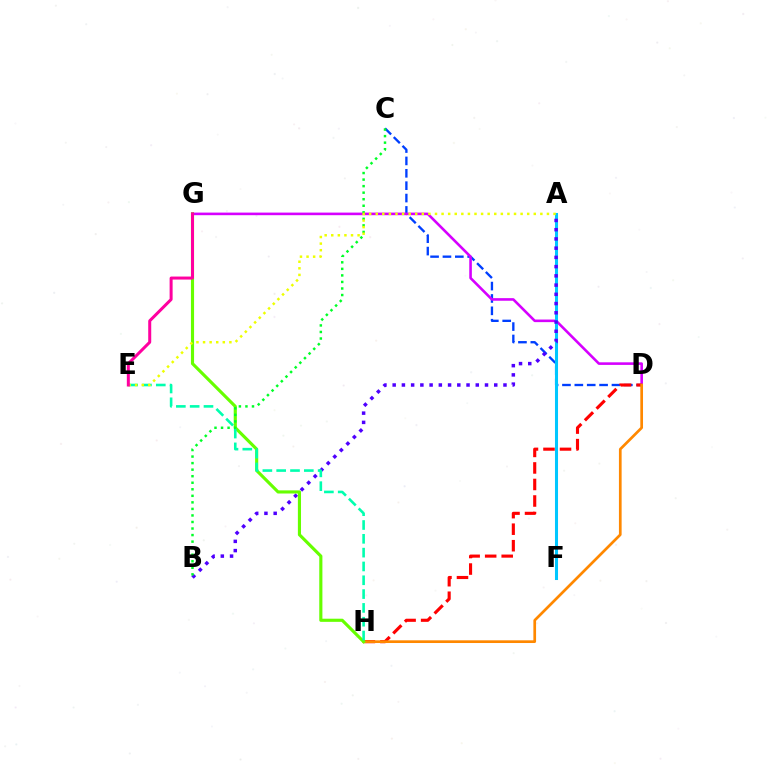{('C', 'D'): [{'color': '#003fff', 'line_style': 'dashed', 'thickness': 1.68}], ('D', 'G'): [{'color': '#d600ff', 'line_style': 'solid', 'thickness': 1.87}], ('D', 'H'): [{'color': '#ff0000', 'line_style': 'dashed', 'thickness': 2.25}, {'color': '#ff8800', 'line_style': 'solid', 'thickness': 1.94}], ('A', 'F'): [{'color': '#00c7ff', 'line_style': 'solid', 'thickness': 2.19}], ('A', 'B'): [{'color': '#4f00ff', 'line_style': 'dotted', 'thickness': 2.51}], ('G', 'H'): [{'color': '#66ff00', 'line_style': 'solid', 'thickness': 2.26}], ('E', 'H'): [{'color': '#00ffaf', 'line_style': 'dashed', 'thickness': 1.88}], ('B', 'C'): [{'color': '#00ff27', 'line_style': 'dotted', 'thickness': 1.78}], ('A', 'E'): [{'color': '#eeff00', 'line_style': 'dotted', 'thickness': 1.79}], ('E', 'G'): [{'color': '#ff00a0', 'line_style': 'solid', 'thickness': 2.17}]}